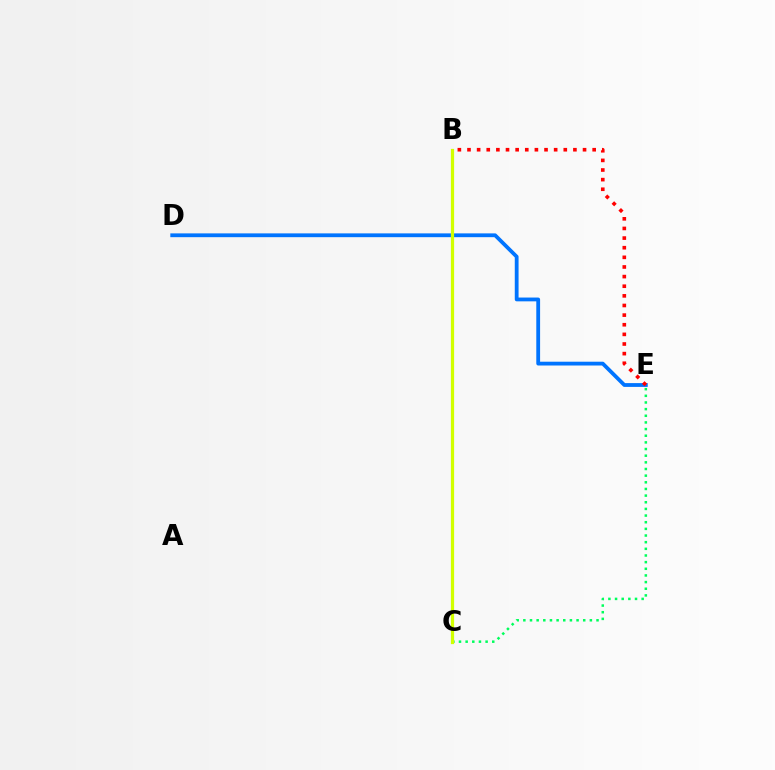{('C', 'E'): [{'color': '#00ff5c', 'line_style': 'dotted', 'thickness': 1.81}], ('D', 'E'): [{'color': '#0074ff', 'line_style': 'solid', 'thickness': 2.73}], ('B', 'E'): [{'color': '#ff0000', 'line_style': 'dotted', 'thickness': 2.62}], ('B', 'C'): [{'color': '#b900ff', 'line_style': 'dashed', 'thickness': 2.14}, {'color': '#d1ff00', 'line_style': 'solid', 'thickness': 2.32}]}